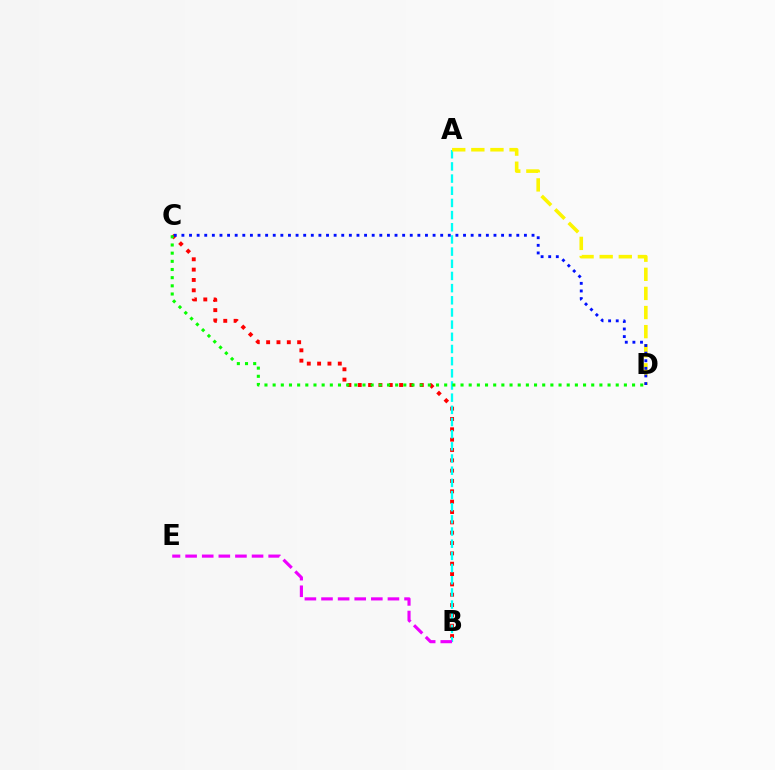{('B', 'C'): [{'color': '#ff0000', 'line_style': 'dotted', 'thickness': 2.81}], ('A', 'B'): [{'color': '#00fff6', 'line_style': 'dashed', 'thickness': 1.65}], ('B', 'E'): [{'color': '#ee00ff', 'line_style': 'dashed', 'thickness': 2.26}], ('C', 'D'): [{'color': '#08ff00', 'line_style': 'dotted', 'thickness': 2.22}, {'color': '#0010ff', 'line_style': 'dotted', 'thickness': 2.07}], ('A', 'D'): [{'color': '#fcf500', 'line_style': 'dashed', 'thickness': 2.6}]}